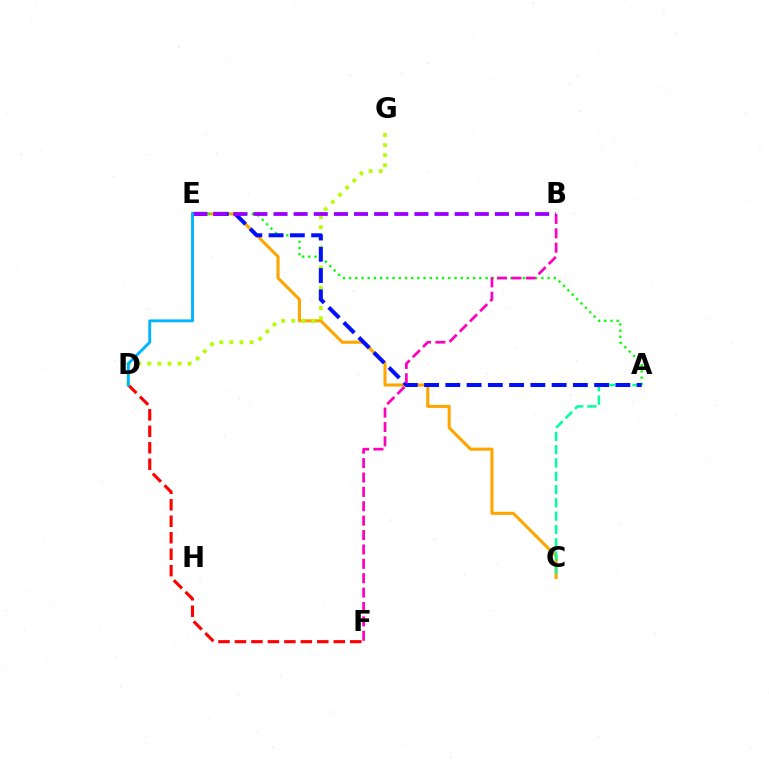{('C', 'E'): [{'color': '#ffa500', 'line_style': 'solid', 'thickness': 2.21}], ('A', 'C'): [{'color': '#00ff9d', 'line_style': 'dashed', 'thickness': 1.81}], ('A', 'E'): [{'color': '#08ff00', 'line_style': 'dotted', 'thickness': 1.69}, {'color': '#0010ff', 'line_style': 'dashed', 'thickness': 2.89}], ('D', 'F'): [{'color': '#ff0000', 'line_style': 'dashed', 'thickness': 2.24}], ('D', 'G'): [{'color': '#b3ff00', 'line_style': 'dotted', 'thickness': 2.75}], ('B', 'F'): [{'color': '#ff00bd', 'line_style': 'dashed', 'thickness': 1.95}], ('B', 'E'): [{'color': '#9b00ff', 'line_style': 'dashed', 'thickness': 2.73}], ('D', 'E'): [{'color': '#00b5ff', 'line_style': 'solid', 'thickness': 2.07}]}